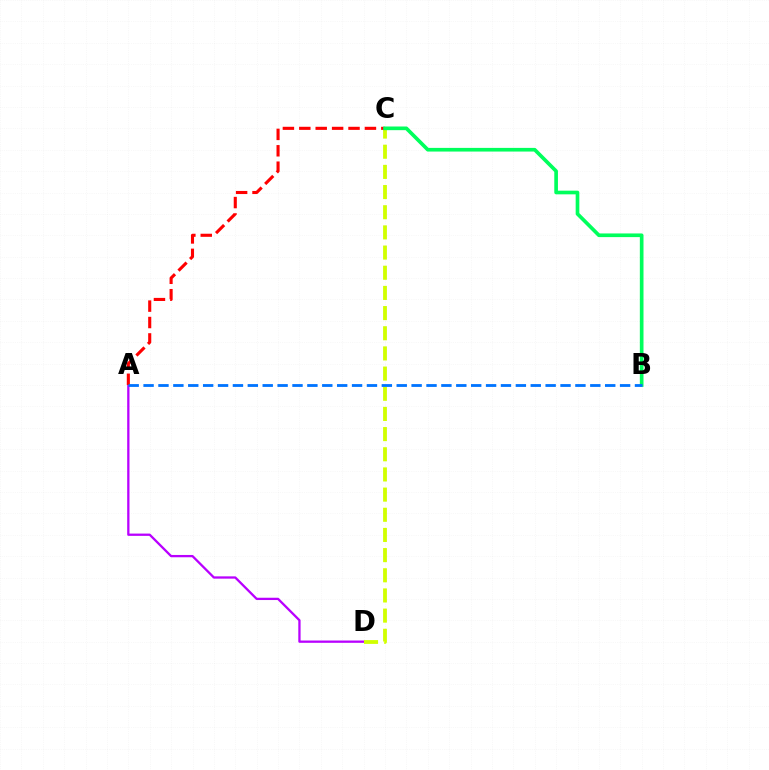{('A', 'D'): [{'color': '#b900ff', 'line_style': 'solid', 'thickness': 1.65}], ('C', 'D'): [{'color': '#d1ff00', 'line_style': 'dashed', 'thickness': 2.74}], ('A', 'C'): [{'color': '#ff0000', 'line_style': 'dashed', 'thickness': 2.23}], ('B', 'C'): [{'color': '#00ff5c', 'line_style': 'solid', 'thickness': 2.64}], ('A', 'B'): [{'color': '#0074ff', 'line_style': 'dashed', 'thickness': 2.02}]}